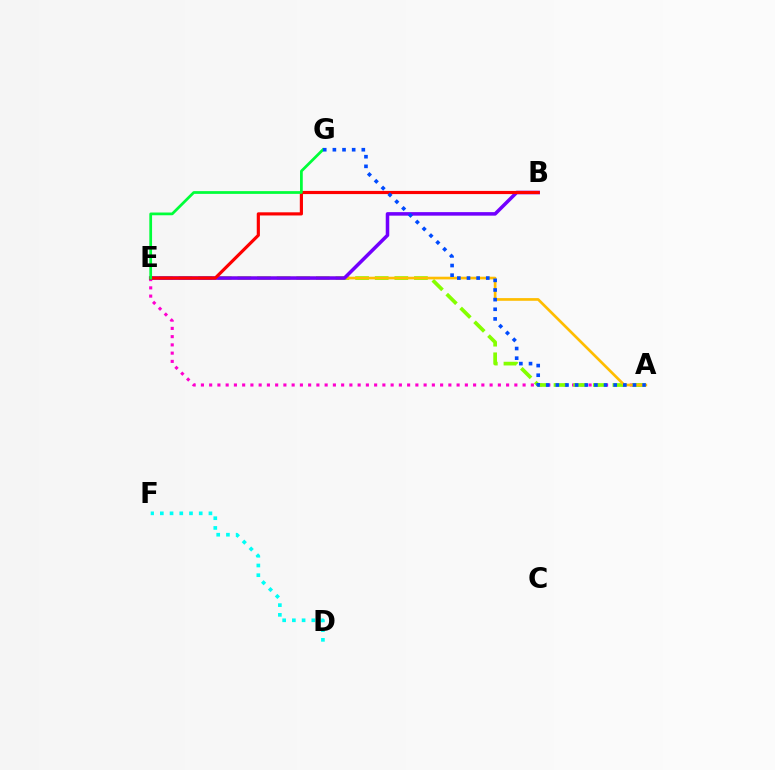{('D', 'F'): [{'color': '#00fff6', 'line_style': 'dotted', 'thickness': 2.64}], ('A', 'E'): [{'color': '#ff00cf', 'line_style': 'dotted', 'thickness': 2.24}, {'color': '#84ff00', 'line_style': 'dashed', 'thickness': 2.67}, {'color': '#ffbd00', 'line_style': 'solid', 'thickness': 1.93}], ('B', 'E'): [{'color': '#7200ff', 'line_style': 'solid', 'thickness': 2.54}, {'color': '#ff0000', 'line_style': 'solid', 'thickness': 2.28}], ('E', 'G'): [{'color': '#00ff39', 'line_style': 'solid', 'thickness': 1.98}], ('A', 'G'): [{'color': '#004bff', 'line_style': 'dotted', 'thickness': 2.62}]}